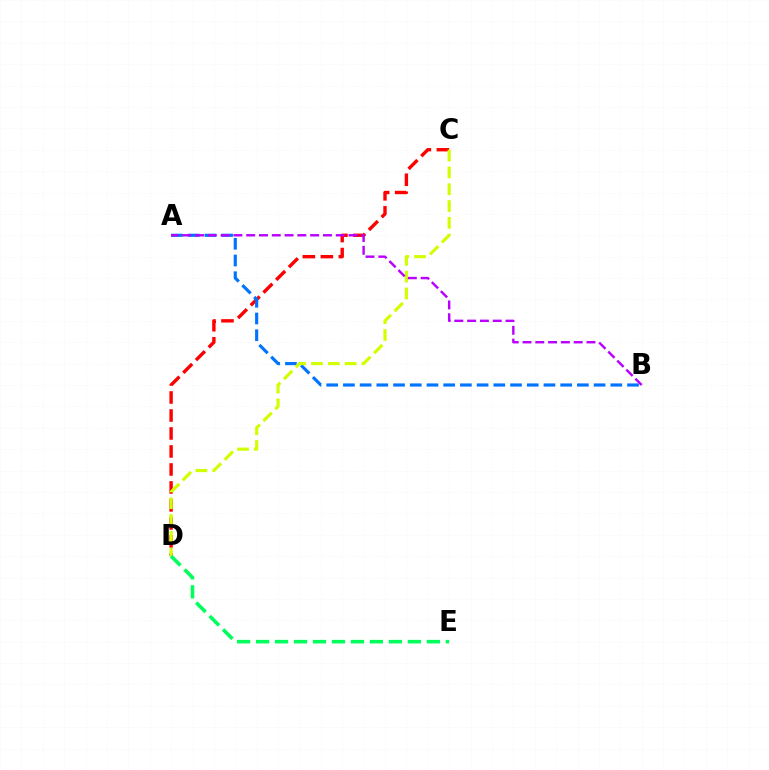{('C', 'D'): [{'color': '#ff0000', 'line_style': 'dashed', 'thickness': 2.44}, {'color': '#d1ff00', 'line_style': 'dashed', 'thickness': 2.28}], ('A', 'B'): [{'color': '#0074ff', 'line_style': 'dashed', 'thickness': 2.27}, {'color': '#b900ff', 'line_style': 'dashed', 'thickness': 1.74}], ('D', 'E'): [{'color': '#00ff5c', 'line_style': 'dashed', 'thickness': 2.58}]}